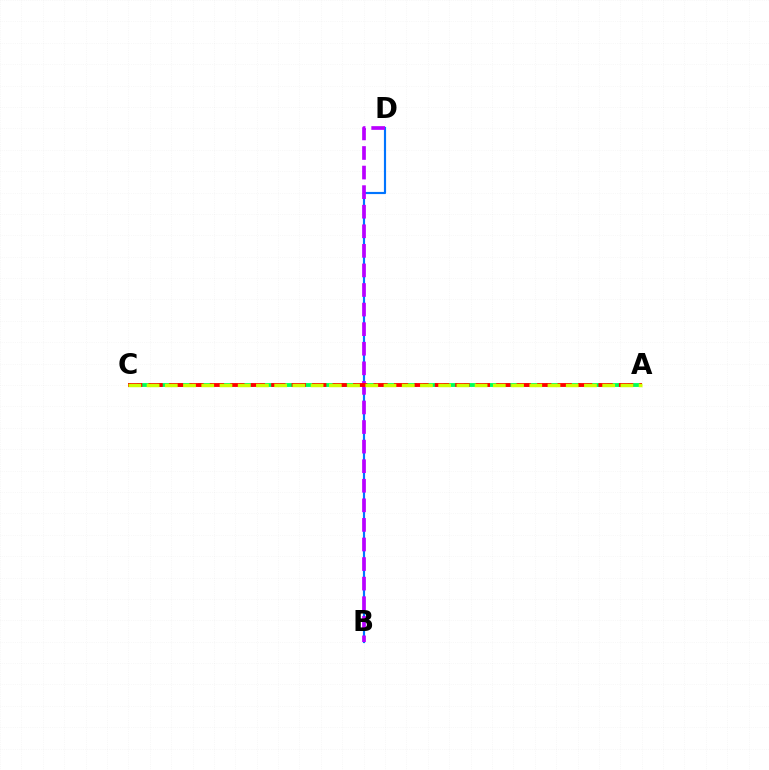{('A', 'C'): [{'color': '#00ff5c', 'line_style': 'dashed', 'thickness': 2.78}, {'color': '#ff0000', 'line_style': 'dashed', 'thickness': 2.78}, {'color': '#d1ff00', 'line_style': 'dashed', 'thickness': 2.48}], ('B', 'D'): [{'color': '#0074ff', 'line_style': 'solid', 'thickness': 1.56}, {'color': '#b900ff', 'line_style': 'dashed', 'thickness': 2.66}]}